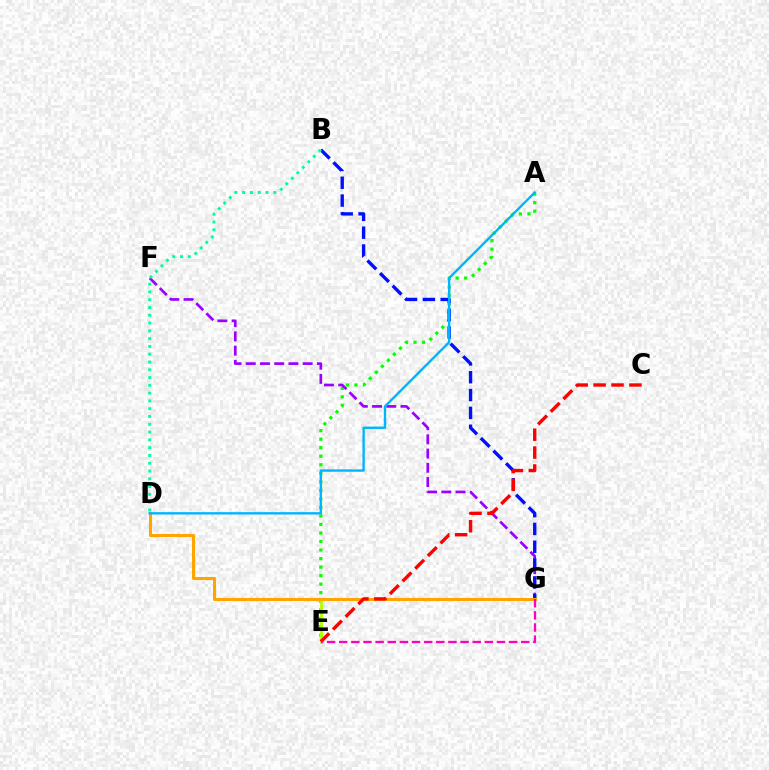{('A', 'E'): [{'color': '#08ff00', 'line_style': 'dotted', 'thickness': 2.32}], ('F', 'G'): [{'color': '#9b00ff', 'line_style': 'dashed', 'thickness': 1.93}], ('B', 'G'): [{'color': '#0010ff', 'line_style': 'dashed', 'thickness': 2.42}], ('B', 'D'): [{'color': '#00ff9d', 'line_style': 'dotted', 'thickness': 2.12}], ('E', 'G'): [{'color': '#b3ff00', 'line_style': 'solid', 'thickness': 2.02}, {'color': '#ff00bd', 'line_style': 'dashed', 'thickness': 1.65}], ('D', 'G'): [{'color': '#ffa500', 'line_style': 'solid', 'thickness': 2.19}], ('A', 'D'): [{'color': '#00b5ff', 'line_style': 'solid', 'thickness': 1.71}], ('C', 'E'): [{'color': '#ff0000', 'line_style': 'dashed', 'thickness': 2.43}]}